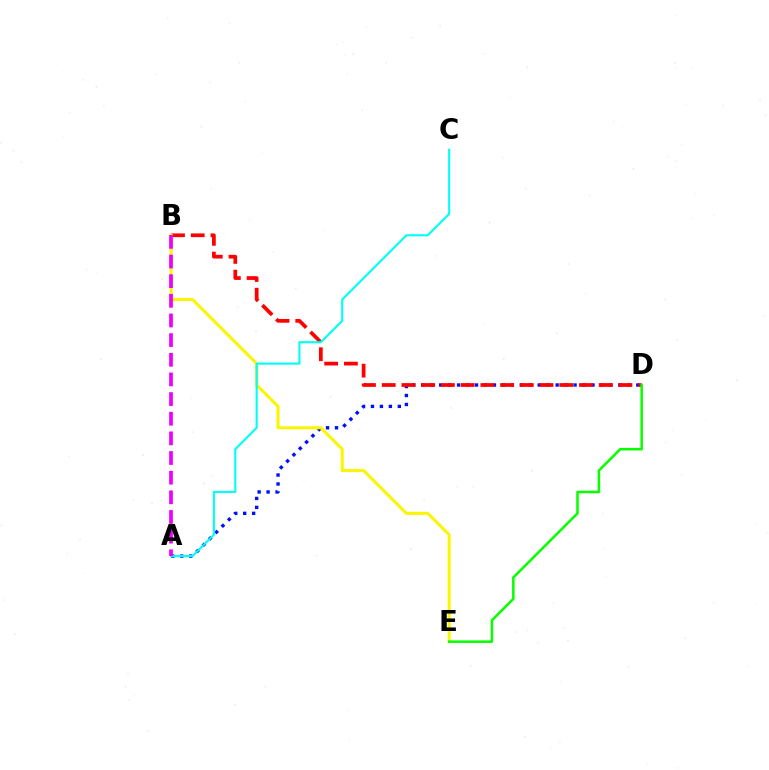{('A', 'D'): [{'color': '#0010ff', 'line_style': 'dotted', 'thickness': 2.43}], ('B', 'D'): [{'color': '#ff0000', 'line_style': 'dashed', 'thickness': 2.68}], ('B', 'E'): [{'color': '#fcf500', 'line_style': 'solid', 'thickness': 2.17}], ('A', 'C'): [{'color': '#00fff6', 'line_style': 'solid', 'thickness': 1.53}], ('D', 'E'): [{'color': '#08ff00', 'line_style': 'solid', 'thickness': 1.82}], ('A', 'B'): [{'color': '#ee00ff', 'line_style': 'dashed', 'thickness': 2.67}]}